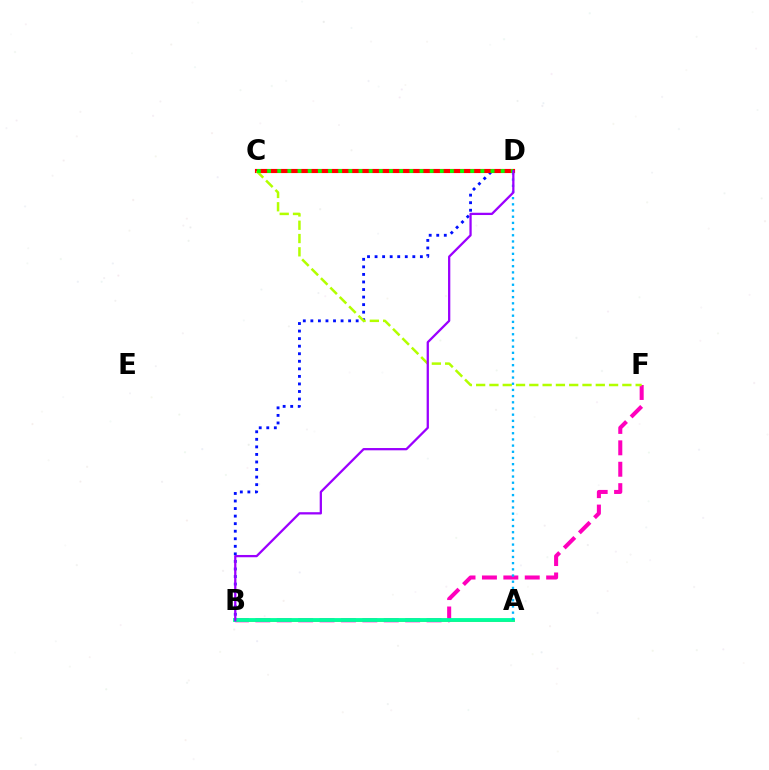{('B', 'D'): [{'color': '#0010ff', 'line_style': 'dotted', 'thickness': 2.05}, {'color': '#9b00ff', 'line_style': 'solid', 'thickness': 1.64}], ('A', 'B'): [{'color': '#ffa500', 'line_style': 'solid', 'thickness': 2.03}, {'color': '#00ff9d', 'line_style': 'solid', 'thickness': 2.76}], ('B', 'F'): [{'color': '#ff00bd', 'line_style': 'dashed', 'thickness': 2.91}], ('C', 'D'): [{'color': '#ff0000', 'line_style': 'solid', 'thickness': 2.98}, {'color': '#08ff00', 'line_style': 'dotted', 'thickness': 2.76}], ('C', 'F'): [{'color': '#b3ff00', 'line_style': 'dashed', 'thickness': 1.81}], ('A', 'D'): [{'color': '#00b5ff', 'line_style': 'dotted', 'thickness': 1.68}]}